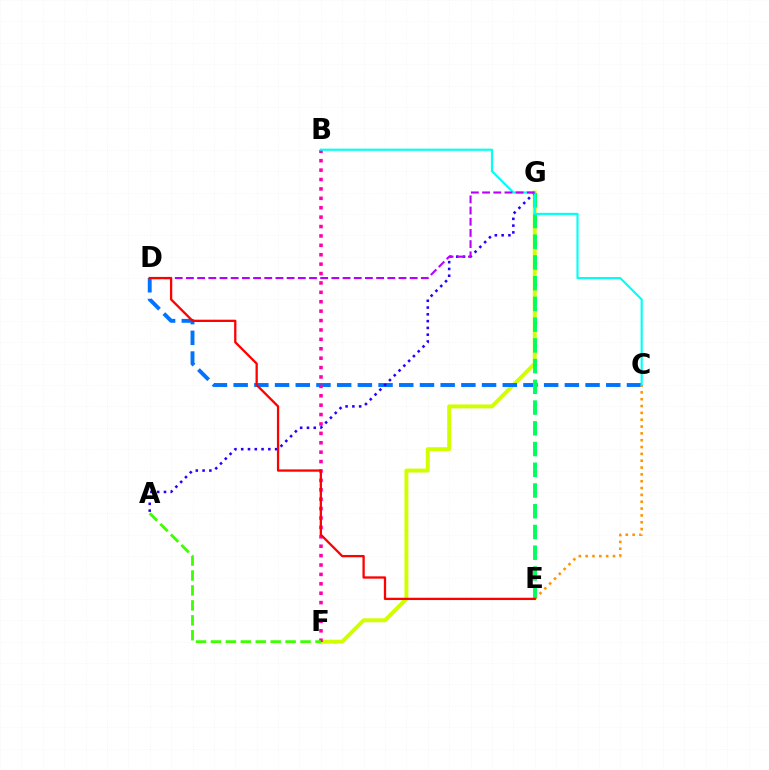{('F', 'G'): [{'color': '#d1ff00', 'line_style': 'solid', 'thickness': 2.84}], ('C', 'D'): [{'color': '#0074ff', 'line_style': 'dashed', 'thickness': 2.81}], ('B', 'F'): [{'color': '#ff00ac', 'line_style': 'dotted', 'thickness': 2.55}], ('E', 'G'): [{'color': '#00ff5c', 'line_style': 'dashed', 'thickness': 2.82}], ('A', 'G'): [{'color': '#2500ff', 'line_style': 'dotted', 'thickness': 1.84}], ('B', 'C'): [{'color': '#00fff6', 'line_style': 'solid', 'thickness': 1.54}], ('C', 'E'): [{'color': '#ff9400', 'line_style': 'dotted', 'thickness': 1.86}], ('D', 'G'): [{'color': '#b900ff', 'line_style': 'dashed', 'thickness': 1.52}], ('D', 'E'): [{'color': '#ff0000', 'line_style': 'solid', 'thickness': 1.65}], ('A', 'F'): [{'color': '#3dff00', 'line_style': 'dashed', 'thickness': 2.03}]}